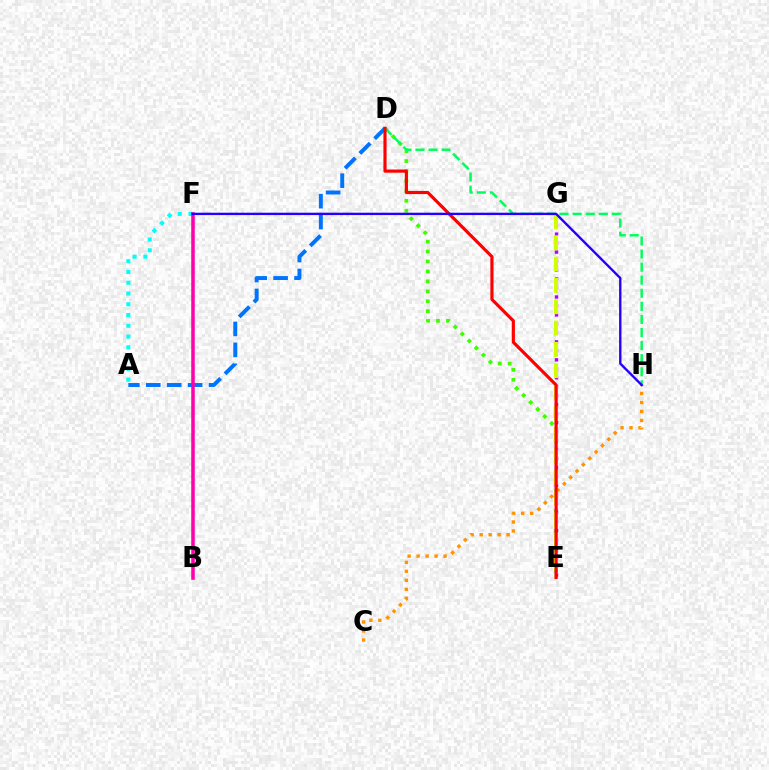{('D', 'E'): [{'color': '#3dff00', 'line_style': 'dotted', 'thickness': 2.7}, {'color': '#ff0000', 'line_style': 'solid', 'thickness': 2.27}], ('A', 'D'): [{'color': '#0074ff', 'line_style': 'dashed', 'thickness': 2.84}], ('A', 'F'): [{'color': '#00fff6', 'line_style': 'dotted', 'thickness': 2.93}], ('C', 'H'): [{'color': '#ff9400', 'line_style': 'dotted', 'thickness': 2.44}], ('D', 'H'): [{'color': '#00ff5c', 'line_style': 'dashed', 'thickness': 1.78}], ('E', 'G'): [{'color': '#b900ff', 'line_style': 'dotted', 'thickness': 2.44}, {'color': '#d1ff00', 'line_style': 'dashed', 'thickness': 2.9}], ('B', 'F'): [{'color': '#ff00ac', 'line_style': 'solid', 'thickness': 2.53}], ('F', 'H'): [{'color': '#2500ff', 'line_style': 'solid', 'thickness': 1.71}]}